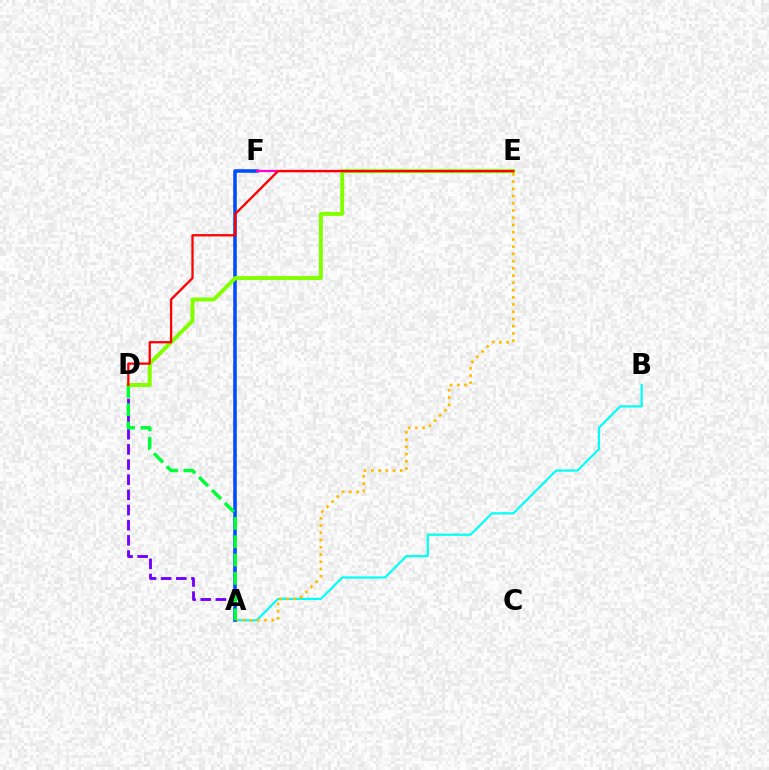{('A', 'D'): [{'color': '#7200ff', 'line_style': 'dashed', 'thickness': 2.06}, {'color': '#00ff39', 'line_style': 'dashed', 'thickness': 2.49}], ('A', 'B'): [{'color': '#00fff6', 'line_style': 'solid', 'thickness': 1.57}], ('A', 'E'): [{'color': '#ffbd00', 'line_style': 'dotted', 'thickness': 1.96}], ('A', 'F'): [{'color': '#004bff', 'line_style': 'solid', 'thickness': 2.55}], ('E', 'F'): [{'color': '#ff00cf', 'line_style': 'solid', 'thickness': 1.6}], ('D', 'E'): [{'color': '#84ff00', 'line_style': 'solid', 'thickness': 2.86}, {'color': '#ff0000', 'line_style': 'solid', 'thickness': 1.65}]}